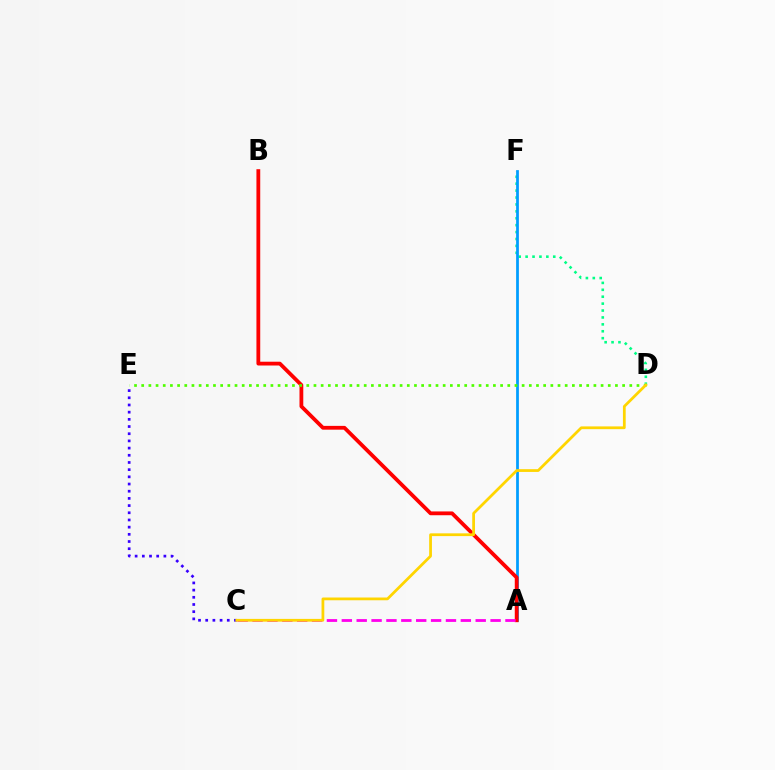{('D', 'F'): [{'color': '#00ff86', 'line_style': 'dotted', 'thickness': 1.88}], ('A', 'F'): [{'color': '#009eff', 'line_style': 'solid', 'thickness': 1.98}], ('C', 'E'): [{'color': '#3700ff', 'line_style': 'dotted', 'thickness': 1.95}], ('A', 'B'): [{'color': '#ff0000', 'line_style': 'solid', 'thickness': 2.73}], ('D', 'E'): [{'color': '#4fff00', 'line_style': 'dotted', 'thickness': 1.95}], ('A', 'C'): [{'color': '#ff00ed', 'line_style': 'dashed', 'thickness': 2.02}], ('C', 'D'): [{'color': '#ffd500', 'line_style': 'solid', 'thickness': 1.98}]}